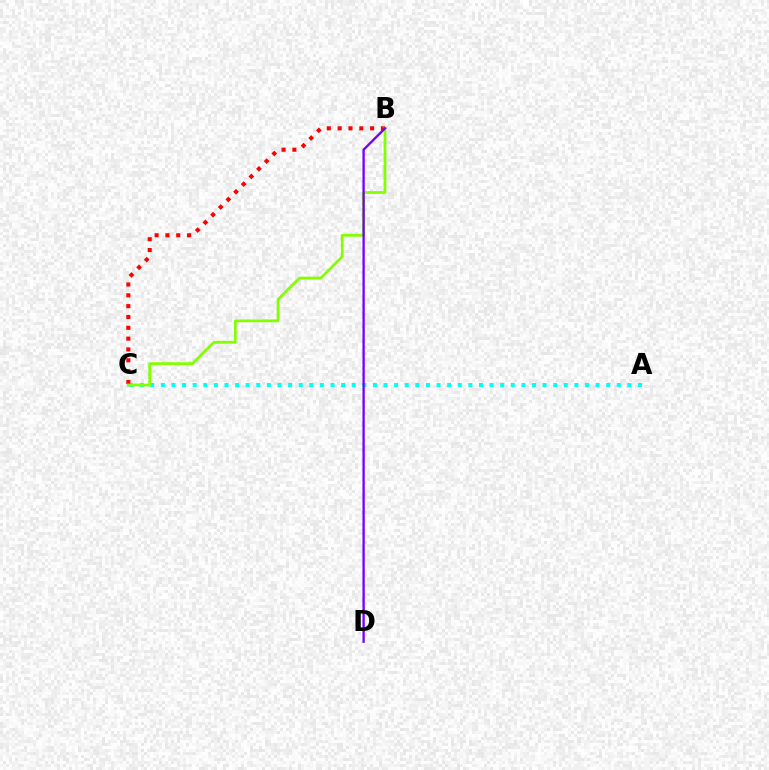{('A', 'C'): [{'color': '#00fff6', 'line_style': 'dotted', 'thickness': 2.88}], ('B', 'C'): [{'color': '#ff0000', 'line_style': 'dotted', 'thickness': 2.94}, {'color': '#84ff00', 'line_style': 'solid', 'thickness': 1.99}], ('B', 'D'): [{'color': '#7200ff', 'line_style': 'solid', 'thickness': 1.66}]}